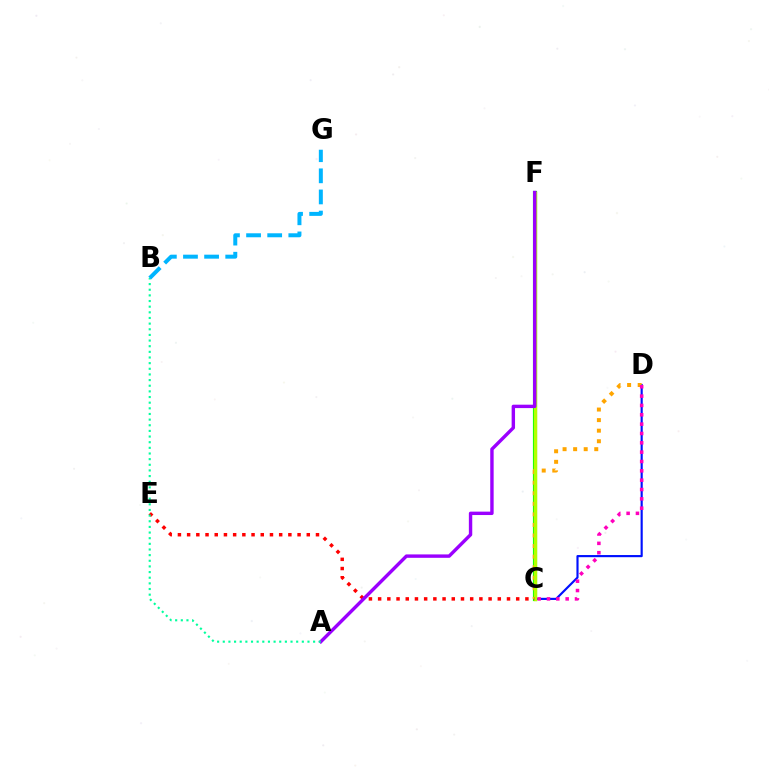{('C', 'F'): [{'color': '#08ff00', 'line_style': 'solid', 'thickness': 2.99}, {'color': '#b3ff00', 'line_style': 'solid', 'thickness': 2.42}], ('C', 'D'): [{'color': '#0010ff', 'line_style': 'solid', 'thickness': 1.55}, {'color': '#ffa500', 'line_style': 'dotted', 'thickness': 2.87}, {'color': '#ff00bd', 'line_style': 'dotted', 'thickness': 2.54}], ('C', 'E'): [{'color': '#ff0000', 'line_style': 'dotted', 'thickness': 2.5}], ('A', 'F'): [{'color': '#9b00ff', 'line_style': 'solid', 'thickness': 2.45}], ('A', 'B'): [{'color': '#00ff9d', 'line_style': 'dotted', 'thickness': 1.53}], ('B', 'G'): [{'color': '#00b5ff', 'line_style': 'dashed', 'thickness': 2.87}]}